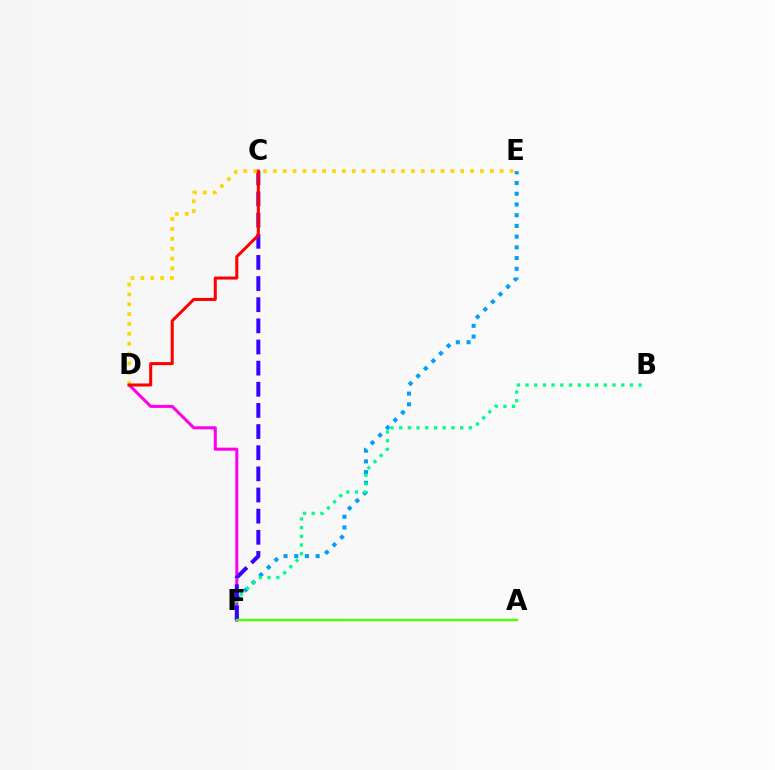{('D', 'F'): [{'color': '#ff00ed', 'line_style': 'solid', 'thickness': 2.19}], ('E', 'F'): [{'color': '#009eff', 'line_style': 'dotted', 'thickness': 2.91}], ('B', 'F'): [{'color': '#00ff86', 'line_style': 'dotted', 'thickness': 2.36}], ('C', 'F'): [{'color': '#3700ff', 'line_style': 'dashed', 'thickness': 2.87}], ('A', 'F'): [{'color': '#4fff00', 'line_style': 'solid', 'thickness': 1.7}], ('D', 'E'): [{'color': '#ffd500', 'line_style': 'dotted', 'thickness': 2.68}], ('C', 'D'): [{'color': '#ff0000', 'line_style': 'solid', 'thickness': 2.18}]}